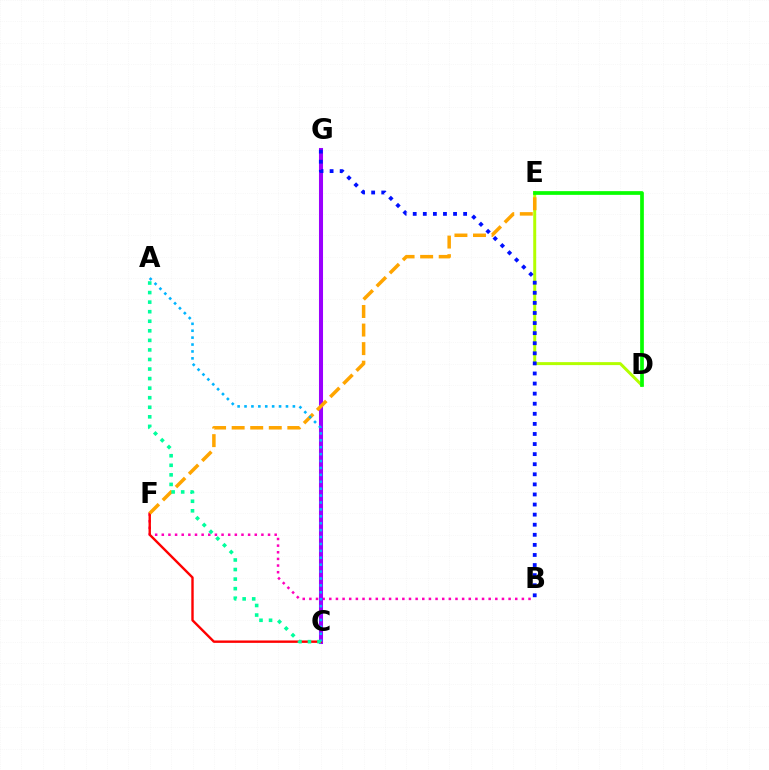{('B', 'F'): [{'color': '#ff00bd', 'line_style': 'dotted', 'thickness': 1.8}], ('C', 'G'): [{'color': '#9b00ff', 'line_style': 'solid', 'thickness': 2.92}], ('D', 'E'): [{'color': '#b3ff00', 'line_style': 'solid', 'thickness': 2.14}, {'color': '#08ff00', 'line_style': 'solid', 'thickness': 2.67}], ('C', 'F'): [{'color': '#ff0000', 'line_style': 'solid', 'thickness': 1.72}], ('E', 'F'): [{'color': '#ffa500', 'line_style': 'dashed', 'thickness': 2.52}], ('B', 'G'): [{'color': '#0010ff', 'line_style': 'dotted', 'thickness': 2.74}], ('A', 'C'): [{'color': '#00b5ff', 'line_style': 'dotted', 'thickness': 1.88}, {'color': '#00ff9d', 'line_style': 'dotted', 'thickness': 2.6}]}